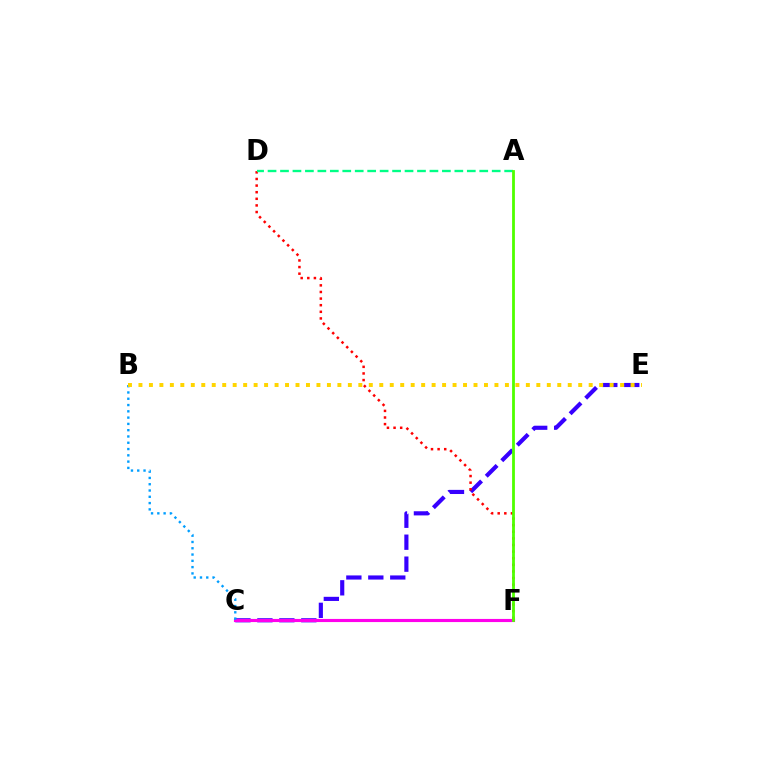{('C', 'E'): [{'color': '#3700ff', 'line_style': 'dashed', 'thickness': 2.98}], ('C', 'F'): [{'color': '#ff00ed', 'line_style': 'solid', 'thickness': 2.25}], ('D', 'F'): [{'color': '#ff0000', 'line_style': 'dotted', 'thickness': 1.8}], ('A', 'D'): [{'color': '#00ff86', 'line_style': 'dashed', 'thickness': 1.69}], ('B', 'C'): [{'color': '#009eff', 'line_style': 'dotted', 'thickness': 1.71}], ('A', 'F'): [{'color': '#4fff00', 'line_style': 'solid', 'thickness': 2.01}], ('B', 'E'): [{'color': '#ffd500', 'line_style': 'dotted', 'thickness': 2.84}]}